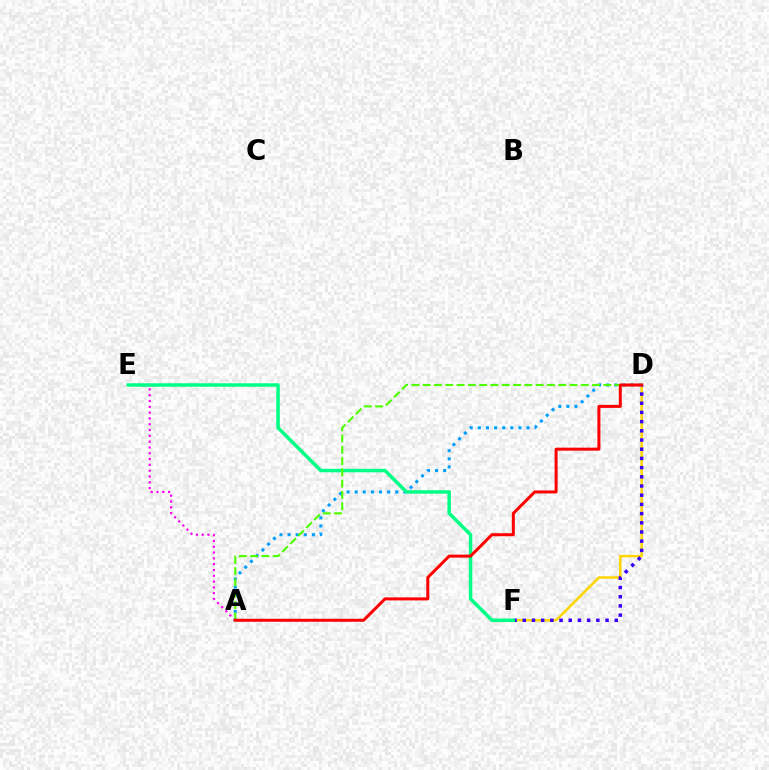{('D', 'F'): [{'color': '#ffd500', 'line_style': 'solid', 'thickness': 1.8}, {'color': '#3700ff', 'line_style': 'dotted', 'thickness': 2.5}], ('A', 'E'): [{'color': '#ff00ed', 'line_style': 'dotted', 'thickness': 1.58}], ('A', 'D'): [{'color': '#009eff', 'line_style': 'dotted', 'thickness': 2.2}, {'color': '#4fff00', 'line_style': 'dashed', 'thickness': 1.53}, {'color': '#ff0000', 'line_style': 'solid', 'thickness': 2.17}], ('E', 'F'): [{'color': '#00ff86', 'line_style': 'solid', 'thickness': 2.51}]}